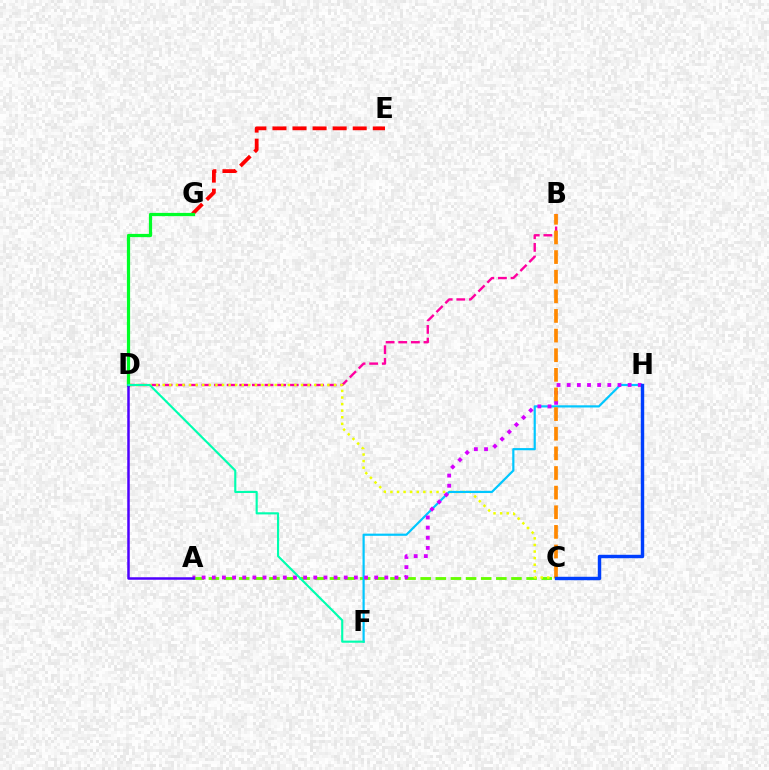{('A', 'C'): [{'color': '#66ff00', 'line_style': 'dashed', 'thickness': 2.06}], ('B', 'D'): [{'color': '#ff00a0', 'line_style': 'dashed', 'thickness': 1.71}], ('C', 'D'): [{'color': '#eeff00', 'line_style': 'dotted', 'thickness': 1.79}], ('E', 'G'): [{'color': '#ff0000', 'line_style': 'dashed', 'thickness': 2.73}], ('F', 'H'): [{'color': '#00c7ff', 'line_style': 'solid', 'thickness': 1.58}], ('D', 'G'): [{'color': '#00ff27', 'line_style': 'solid', 'thickness': 2.32}], ('A', 'H'): [{'color': '#d600ff', 'line_style': 'dotted', 'thickness': 2.76}], ('B', 'C'): [{'color': '#ff8800', 'line_style': 'dashed', 'thickness': 2.67}], ('A', 'D'): [{'color': '#4f00ff', 'line_style': 'solid', 'thickness': 1.81}], ('D', 'F'): [{'color': '#00ffaf', 'line_style': 'solid', 'thickness': 1.54}], ('C', 'H'): [{'color': '#003fff', 'line_style': 'solid', 'thickness': 2.47}]}